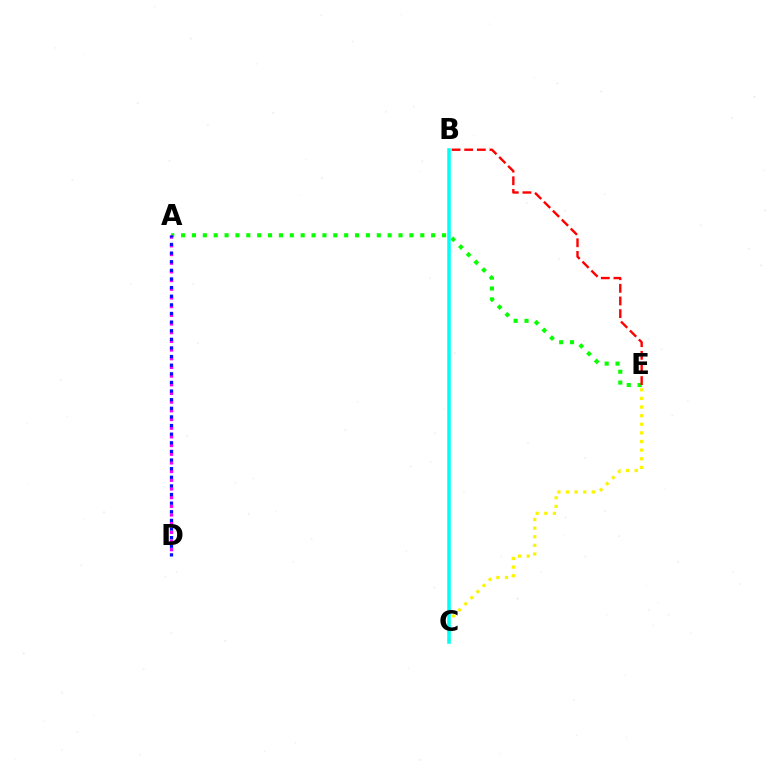{('A', 'E'): [{'color': '#08ff00', 'line_style': 'dotted', 'thickness': 2.95}], ('B', 'E'): [{'color': '#ff0000', 'line_style': 'dashed', 'thickness': 1.72}], ('C', 'E'): [{'color': '#fcf500', 'line_style': 'dotted', 'thickness': 2.34}], ('A', 'D'): [{'color': '#ee00ff', 'line_style': 'dotted', 'thickness': 2.36}, {'color': '#0010ff', 'line_style': 'dotted', 'thickness': 2.34}], ('B', 'C'): [{'color': '#00fff6', 'line_style': 'solid', 'thickness': 2.54}]}